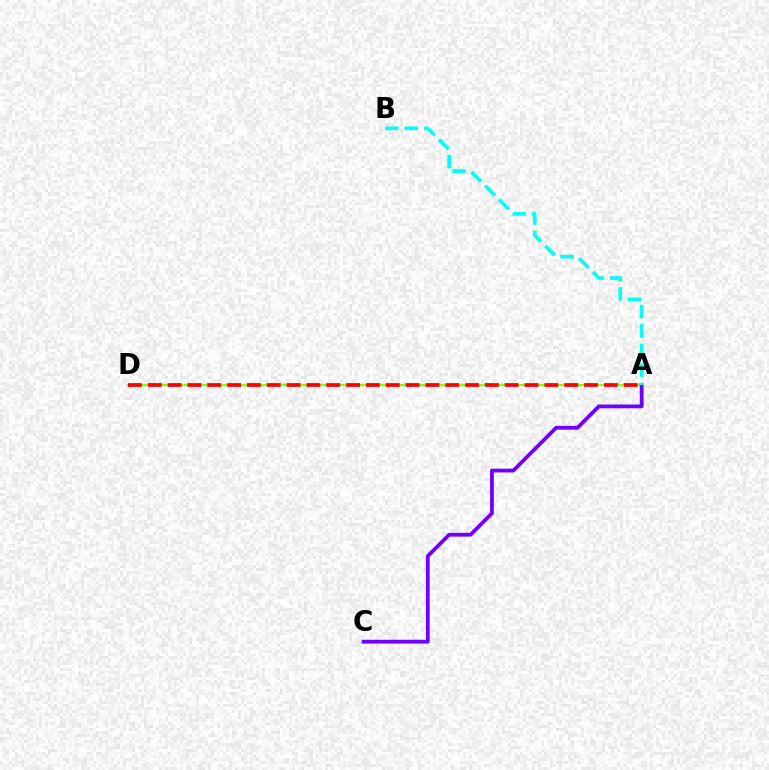{('A', 'D'): [{'color': '#84ff00', 'line_style': 'solid', 'thickness': 1.61}, {'color': '#ff0000', 'line_style': 'dashed', 'thickness': 2.69}], ('A', 'C'): [{'color': '#7200ff', 'line_style': 'solid', 'thickness': 2.74}], ('A', 'B'): [{'color': '#00fff6', 'line_style': 'dashed', 'thickness': 2.65}]}